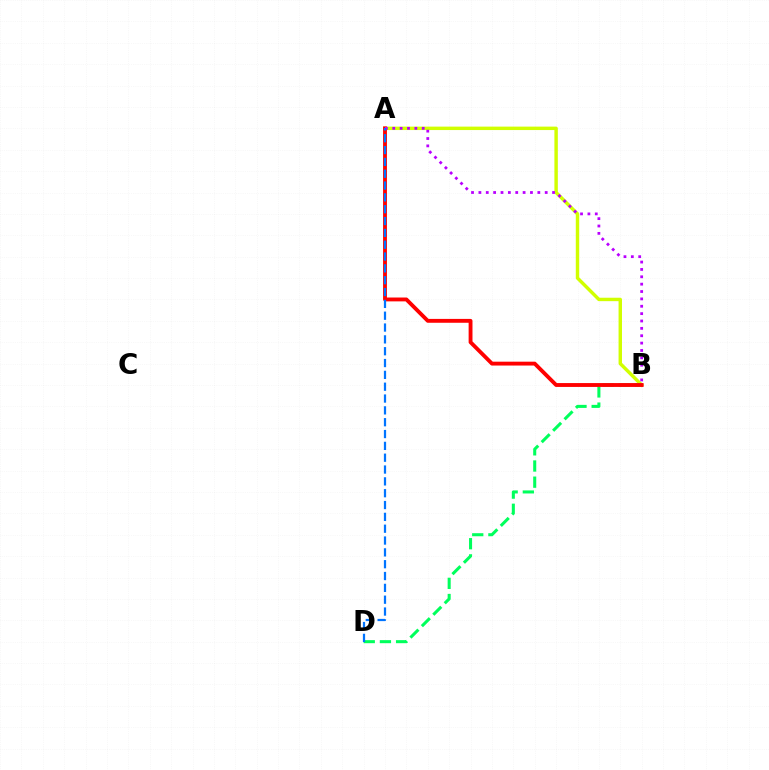{('A', 'B'): [{'color': '#d1ff00', 'line_style': 'solid', 'thickness': 2.47}, {'color': '#ff0000', 'line_style': 'solid', 'thickness': 2.78}, {'color': '#b900ff', 'line_style': 'dotted', 'thickness': 2.0}], ('B', 'D'): [{'color': '#00ff5c', 'line_style': 'dashed', 'thickness': 2.2}], ('A', 'D'): [{'color': '#0074ff', 'line_style': 'dashed', 'thickness': 1.61}]}